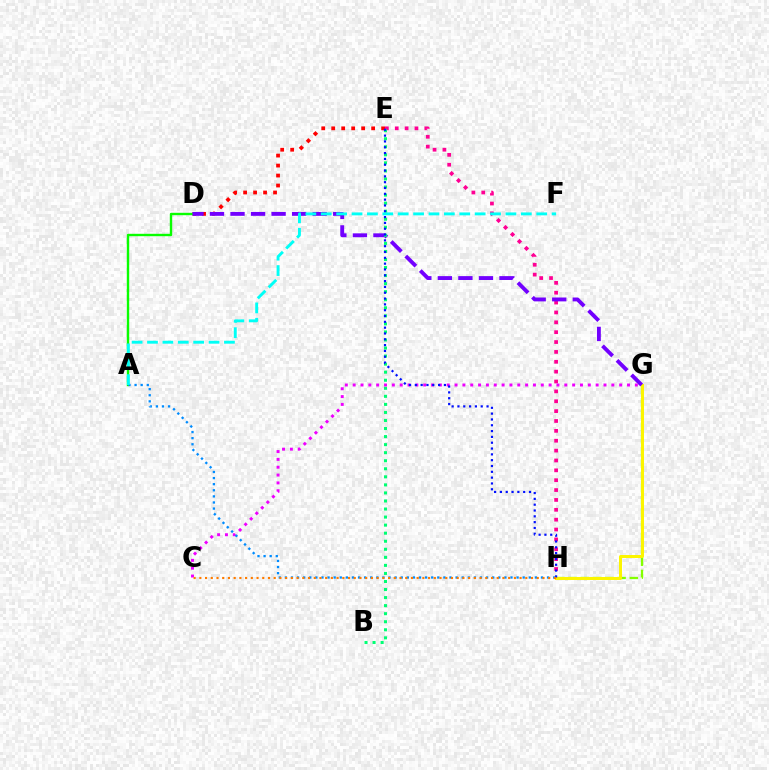{('E', 'H'): [{'color': '#ff0094', 'line_style': 'dotted', 'thickness': 2.68}, {'color': '#0010ff', 'line_style': 'dotted', 'thickness': 1.58}], ('D', 'E'): [{'color': '#ff0000', 'line_style': 'dotted', 'thickness': 2.71}], ('G', 'H'): [{'color': '#84ff00', 'line_style': 'dashed', 'thickness': 1.67}, {'color': '#fcf500', 'line_style': 'solid', 'thickness': 2.15}], ('A', 'D'): [{'color': '#08ff00', 'line_style': 'solid', 'thickness': 1.72}], ('D', 'G'): [{'color': '#7200ff', 'line_style': 'dashed', 'thickness': 2.79}], ('B', 'E'): [{'color': '#00ff74', 'line_style': 'dotted', 'thickness': 2.19}], ('C', 'G'): [{'color': '#ee00ff', 'line_style': 'dotted', 'thickness': 2.13}], ('A', 'H'): [{'color': '#008cff', 'line_style': 'dotted', 'thickness': 1.66}], ('C', 'H'): [{'color': '#ff7c00', 'line_style': 'dotted', 'thickness': 1.55}], ('A', 'F'): [{'color': '#00fff6', 'line_style': 'dashed', 'thickness': 2.09}]}